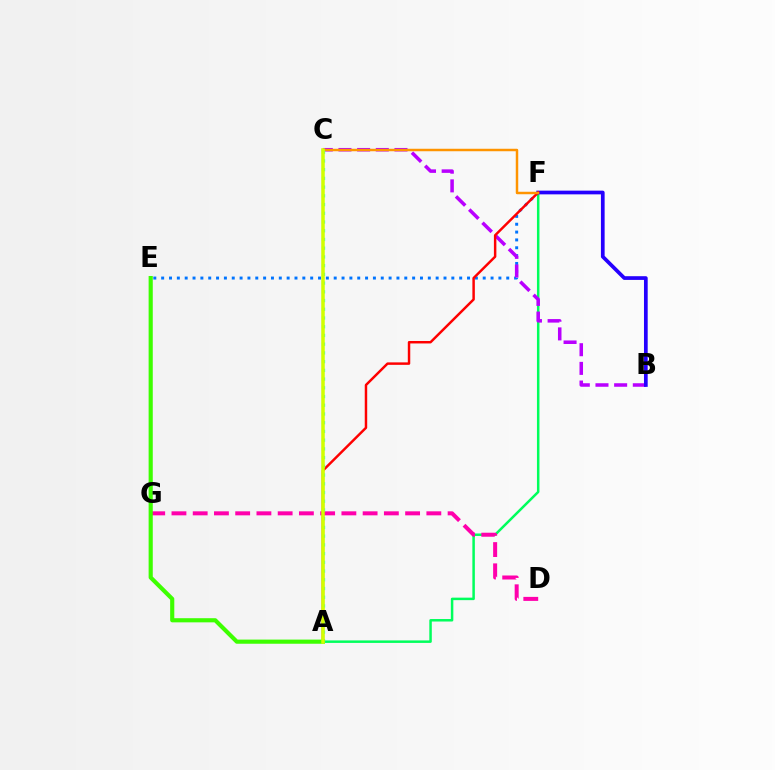{('A', 'F'): [{'color': '#00ff5c', 'line_style': 'solid', 'thickness': 1.79}, {'color': '#ff0000', 'line_style': 'solid', 'thickness': 1.77}], ('E', 'F'): [{'color': '#0074ff', 'line_style': 'dotted', 'thickness': 2.13}], ('D', 'G'): [{'color': '#ff00ac', 'line_style': 'dashed', 'thickness': 2.89}], ('B', 'C'): [{'color': '#b900ff', 'line_style': 'dashed', 'thickness': 2.54}], ('B', 'F'): [{'color': '#2500ff', 'line_style': 'solid', 'thickness': 2.67}], ('C', 'F'): [{'color': '#ff9400', 'line_style': 'solid', 'thickness': 1.78}], ('A', 'C'): [{'color': '#00fff6', 'line_style': 'dotted', 'thickness': 2.37}, {'color': '#d1ff00', 'line_style': 'solid', 'thickness': 2.53}], ('A', 'E'): [{'color': '#3dff00', 'line_style': 'solid', 'thickness': 2.98}]}